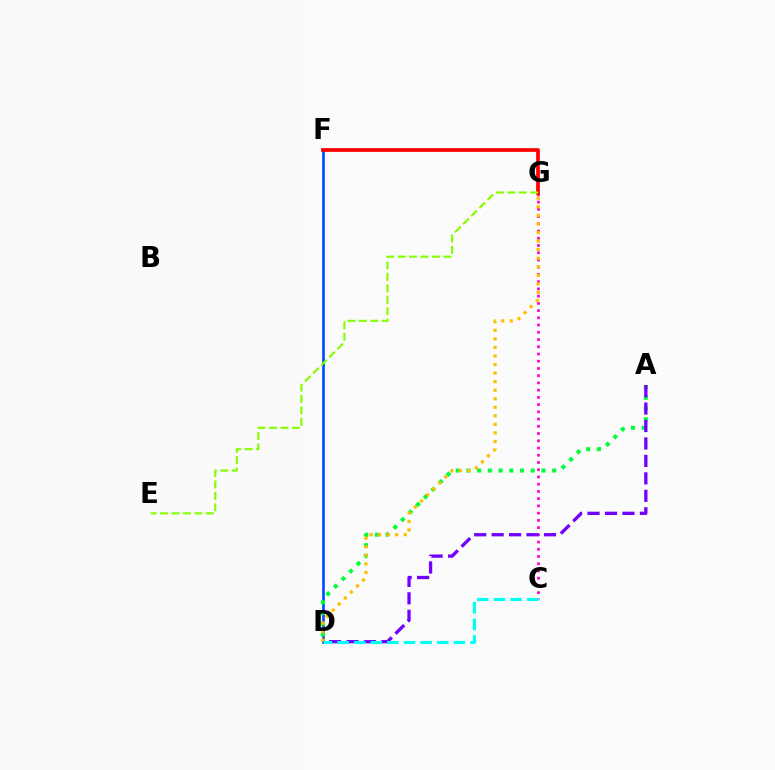{('D', 'F'): [{'color': '#004bff', 'line_style': 'solid', 'thickness': 1.93}], ('C', 'G'): [{'color': '#ff00cf', 'line_style': 'dotted', 'thickness': 1.97}], ('F', 'G'): [{'color': '#ff0000', 'line_style': 'solid', 'thickness': 2.68}], ('E', 'G'): [{'color': '#84ff00', 'line_style': 'dashed', 'thickness': 1.55}], ('A', 'D'): [{'color': '#00ff39', 'line_style': 'dotted', 'thickness': 2.91}, {'color': '#7200ff', 'line_style': 'dashed', 'thickness': 2.37}], ('D', 'G'): [{'color': '#ffbd00', 'line_style': 'dotted', 'thickness': 2.32}], ('C', 'D'): [{'color': '#00fff6', 'line_style': 'dashed', 'thickness': 2.26}]}